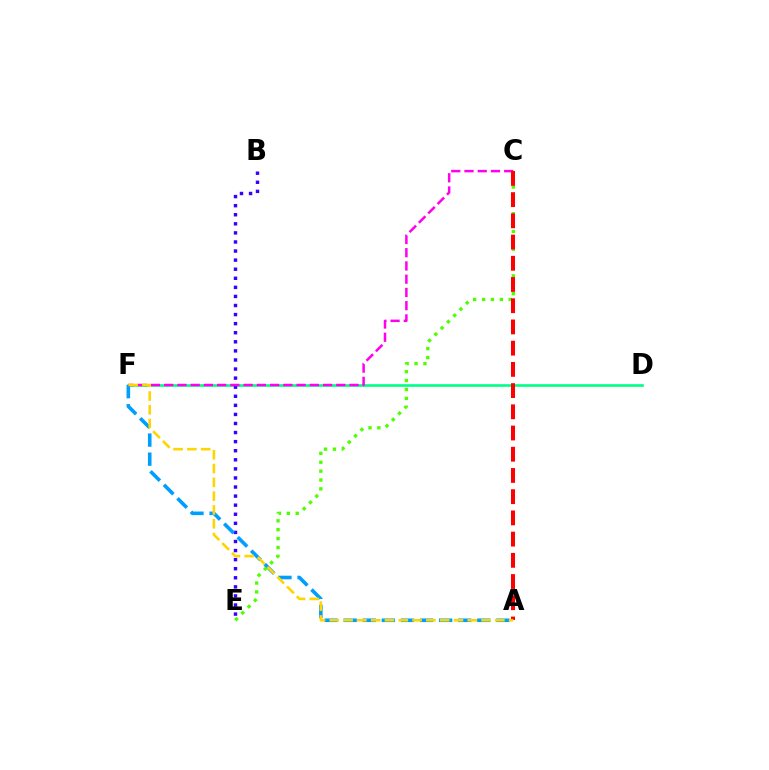{('D', 'F'): [{'color': '#00ff86', 'line_style': 'solid', 'thickness': 1.9}], ('B', 'E'): [{'color': '#3700ff', 'line_style': 'dotted', 'thickness': 2.47}], ('A', 'F'): [{'color': '#009eff', 'line_style': 'dashed', 'thickness': 2.59}, {'color': '#ffd500', 'line_style': 'dashed', 'thickness': 1.87}], ('C', 'F'): [{'color': '#ff00ed', 'line_style': 'dashed', 'thickness': 1.8}], ('C', 'E'): [{'color': '#4fff00', 'line_style': 'dotted', 'thickness': 2.41}], ('A', 'C'): [{'color': '#ff0000', 'line_style': 'dashed', 'thickness': 2.88}]}